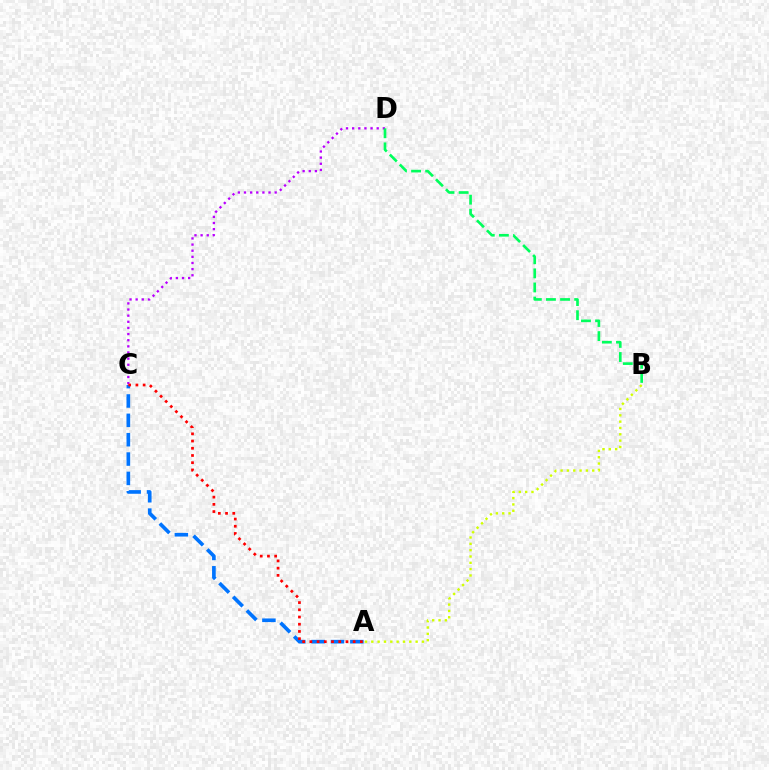{('A', 'C'): [{'color': '#0074ff', 'line_style': 'dashed', 'thickness': 2.63}, {'color': '#ff0000', 'line_style': 'dotted', 'thickness': 1.96}], ('C', 'D'): [{'color': '#b900ff', 'line_style': 'dotted', 'thickness': 1.67}], ('B', 'D'): [{'color': '#00ff5c', 'line_style': 'dashed', 'thickness': 1.92}], ('A', 'B'): [{'color': '#d1ff00', 'line_style': 'dotted', 'thickness': 1.72}]}